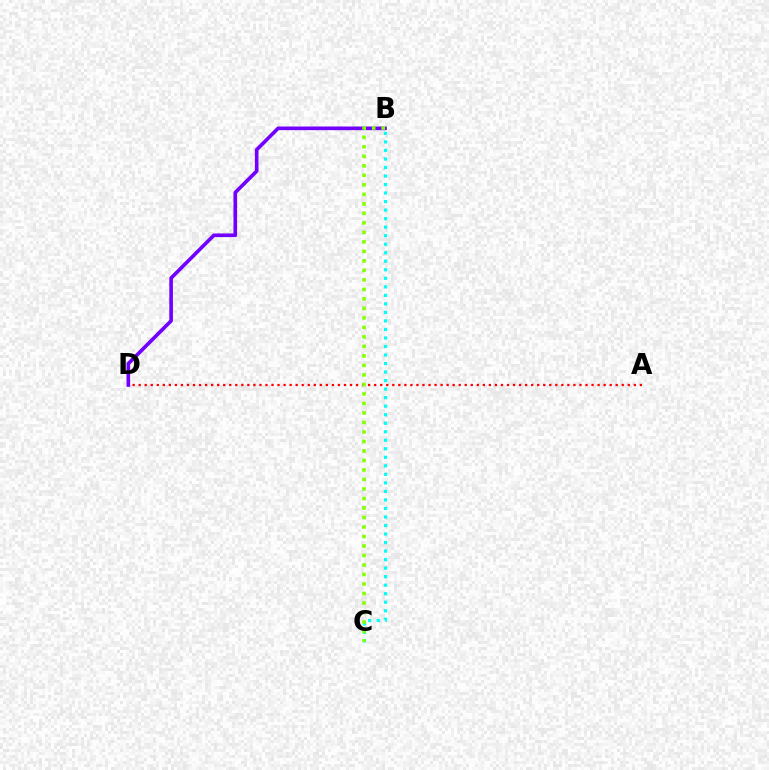{('A', 'D'): [{'color': '#ff0000', 'line_style': 'dotted', 'thickness': 1.64}], ('B', 'C'): [{'color': '#00fff6', 'line_style': 'dotted', 'thickness': 2.32}, {'color': '#84ff00', 'line_style': 'dotted', 'thickness': 2.58}], ('B', 'D'): [{'color': '#7200ff', 'line_style': 'solid', 'thickness': 2.62}]}